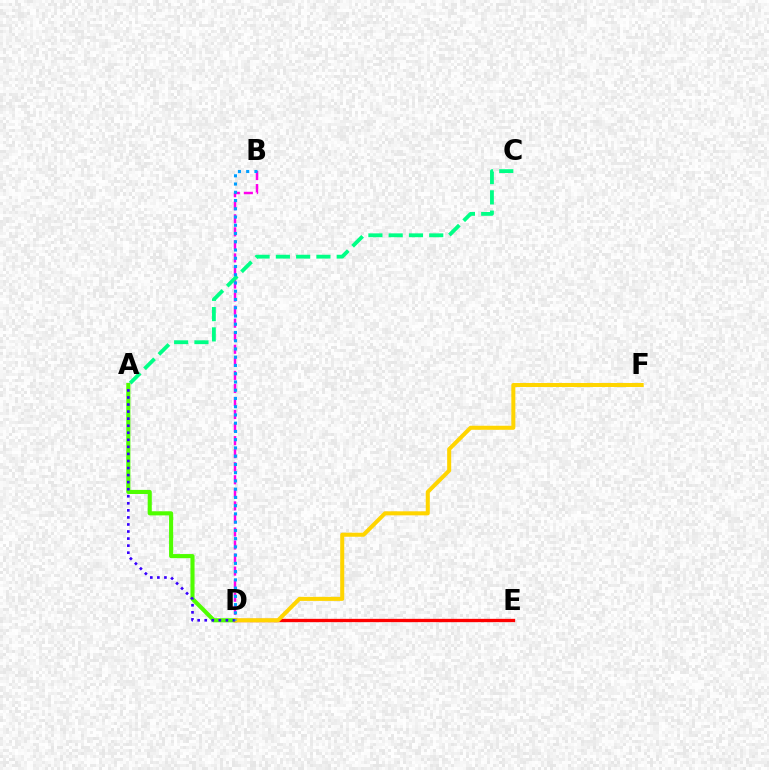{('B', 'D'): [{'color': '#ff00ed', 'line_style': 'dashed', 'thickness': 1.77}, {'color': '#009eff', 'line_style': 'dotted', 'thickness': 2.24}], ('A', 'D'): [{'color': '#4fff00', 'line_style': 'solid', 'thickness': 2.95}, {'color': '#3700ff', 'line_style': 'dotted', 'thickness': 1.92}], ('A', 'C'): [{'color': '#00ff86', 'line_style': 'dashed', 'thickness': 2.75}], ('D', 'E'): [{'color': '#ff0000', 'line_style': 'solid', 'thickness': 2.39}], ('D', 'F'): [{'color': '#ffd500', 'line_style': 'solid', 'thickness': 2.9}]}